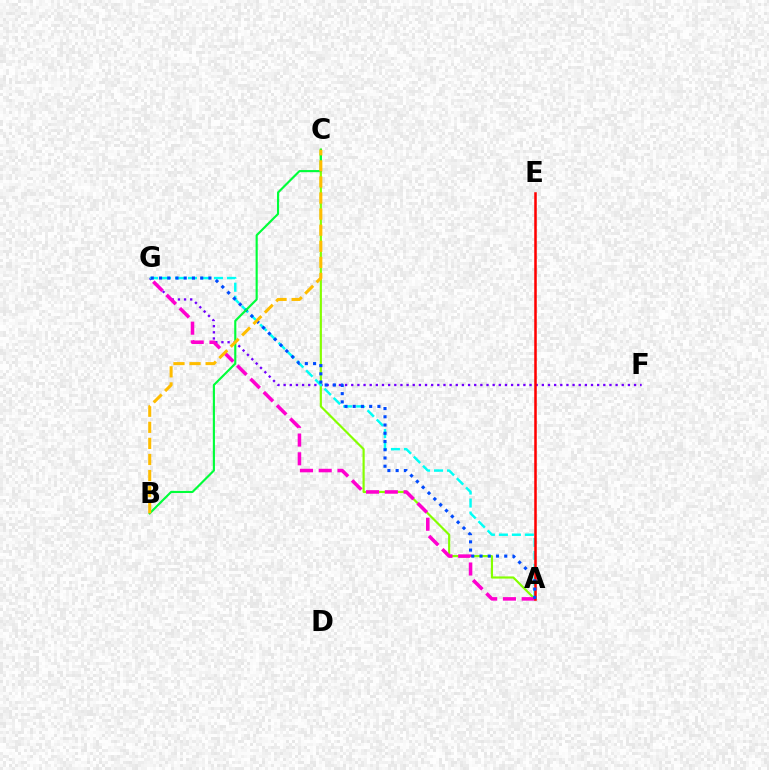{('F', 'G'): [{'color': '#7200ff', 'line_style': 'dotted', 'thickness': 1.67}], ('A', 'C'): [{'color': '#84ff00', 'line_style': 'solid', 'thickness': 1.56}], ('A', 'G'): [{'color': '#00fff6', 'line_style': 'dashed', 'thickness': 1.77}, {'color': '#ff00cf', 'line_style': 'dashed', 'thickness': 2.55}, {'color': '#004bff', 'line_style': 'dotted', 'thickness': 2.24}], ('A', 'E'): [{'color': '#ff0000', 'line_style': 'solid', 'thickness': 1.83}], ('B', 'C'): [{'color': '#00ff39', 'line_style': 'solid', 'thickness': 1.54}, {'color': '#ffbd00', 'line_style': 'dashed', 'thickness': 2.18}]}